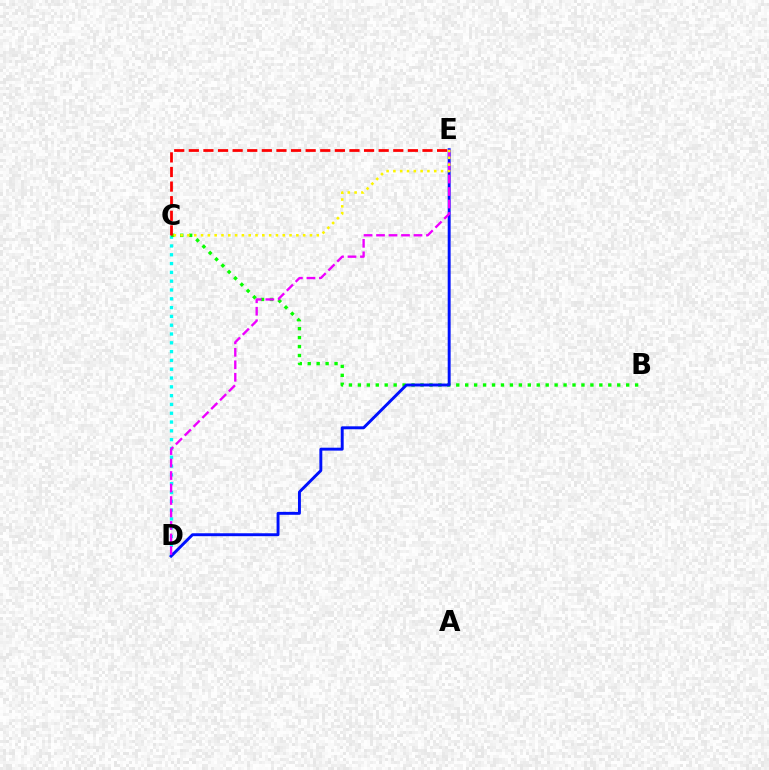{('C', 'D'): [{'color': '#00fff6', 'line_style': 'dotted', 'thickness': 2.39}], ('B', 'C'): [{'color': '#08ff00', 'line_style': 'dotted', 'thickness': 2.43}], ('D', 'E'): [{'color': '#0010ff', 'line_style': 'solid', 'thickness': 2.11}, {'color': '#ee00ff', 'line_style': 'dashed', 'thickness': 1.7}], ('C', 'E'): [{'color': '#ff0000', 'line_style': 'dashed', 'thickness': 1.98}, {'color': '#fcf500', 'line_style': 'dotted', 'thickness': 1.85}]}